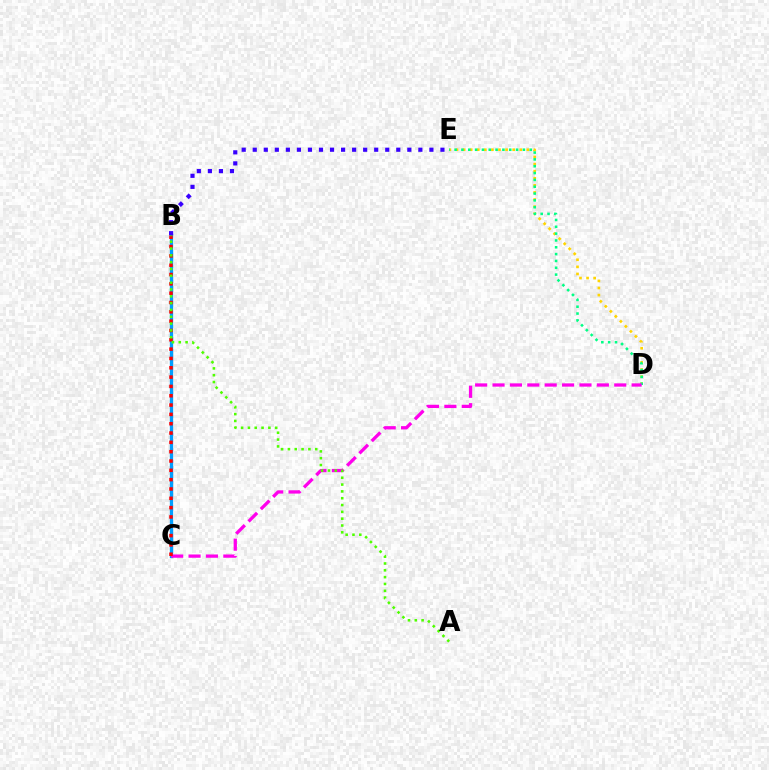{('B', 'C'): [{'color': '#009eff', 'line_style': 'solid', 'thickness': 2.38}, {'color': '#ff0000', 'line_style': 'dotted', 'thickness': 2.53}], ('D', 'E'): [{'color': '#ffd500', 'line_style': 'dotted', 'thickness': 1.93}, {'color': '#00ff86', 'line_style': 'dotted', 'thickness': 1.86}], ('C', 'D'): [{'color': '#ff00ed', 'line_style': 'dashed', 'thickness': 2.36}], ('A', 'B'): [{'color': '#4fff00', 'line_style': 'dotted', 'thickness': 1.85}], ('B', 'E'): [{'color': '#3700ff', 'line_style': 'dotted', 'thickness': 3.0}]}